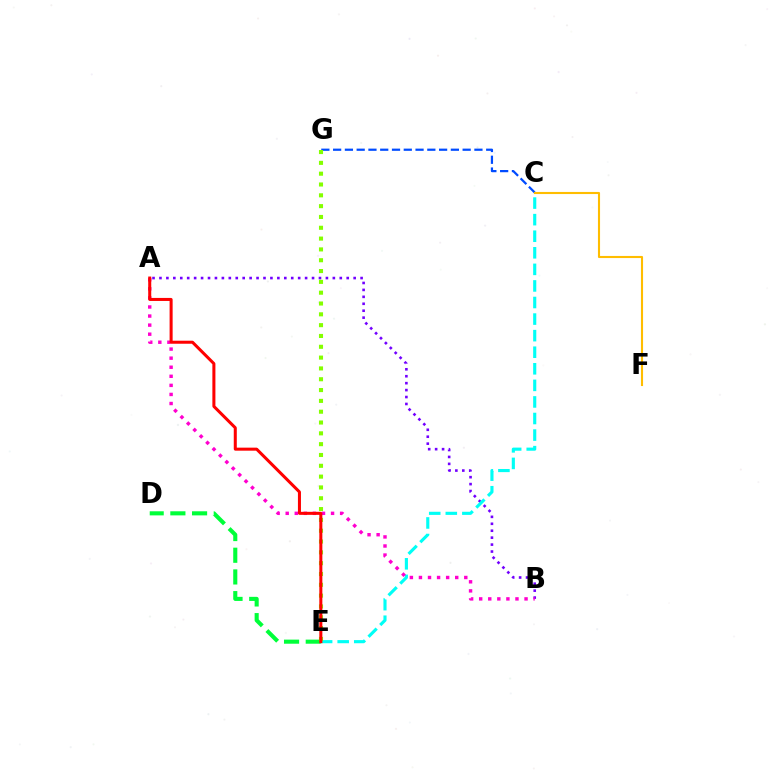{('D', 'E'): [{'color': '#00ff39', 'line_style': 'dashed', 'thickness': 2.95}], ('A', 'B'): [{'color': '#7200ff', 'line_style': 'dotted', 'thickness': 1.88}, {'color': '#ff00cf', 'line_style': 'dotted', 'thickness': 2.46}], ('C', 'G'): [{'color': '#004bff', 'line_style': 'dashed', 'thickness': 1.6}], ('C', 'E'): [{'color': '#00fff6', 'line_style': 'dashed', 'thickness': 2.25}], ('E', 'G'): [{'color': '#84ff00', 'line_style': 'dotted', 'thickness': 2.94}], ('A', 'E'): [{'color': '#ff0000', 'line_style': 'solid', 'thickness': 2.18}], ('C', 'F'): [{'color': '#ffbd00', 'line_style': 'solid', 'thickness': 1.52}]}